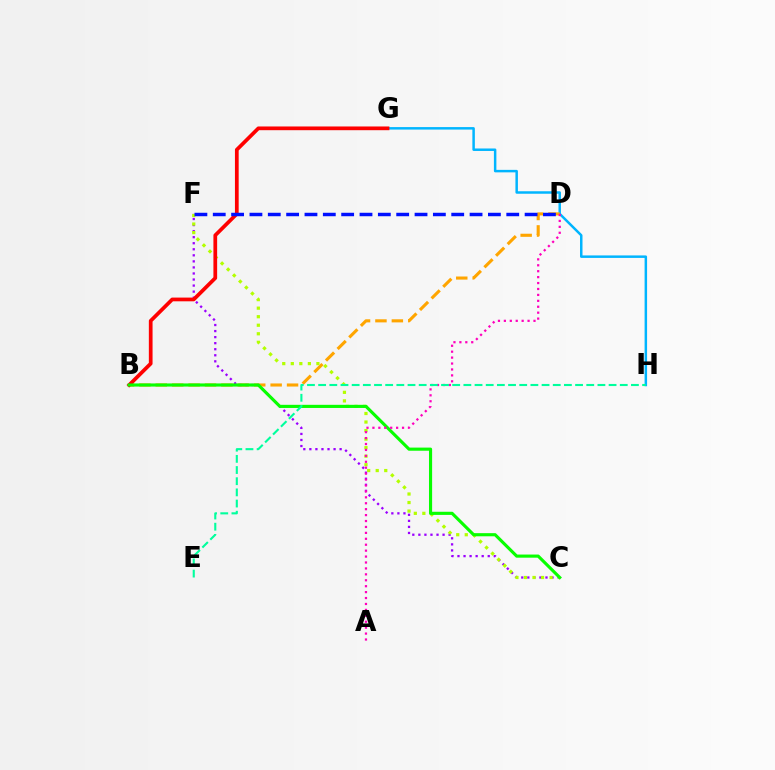{('G', 'H'): [{'color': '#00b5ff', 'line_style': 'solid', 'thickness': 1.79}], ('B', 'D'): [{'color': '#ffa500', 'line_style': 'dashed', 'thickness': 2.23}], ('C', 'F'): [{'color': '#9b00ff', 'line_style': 'dotted', 'thickness': 1.64}, {'color': '#b3ff00', 'line_style': 'dotted', 'thickness': 2.32}], ('B', 'G'): [{'color': '#ff0000', 'line_style': 'solid', 'thickness': 2.68}], ('B', 'C'): [{'color': '#08ff00', 'line_style': 'solid', 'thickness': 2.26}], ('A', 'D'): [{'color': '#ff00bd', 'line_style': 'dotted', 'thickness': 1.61}], ('D', 'F'): [{'color': '#0010ff', 'line_style': 'dashed', 'thickness': 2.49}], ('E', 'H'): [{'color': '#00ff9d', 'line_style': 'dashed', 'thickness': 1.52}]}